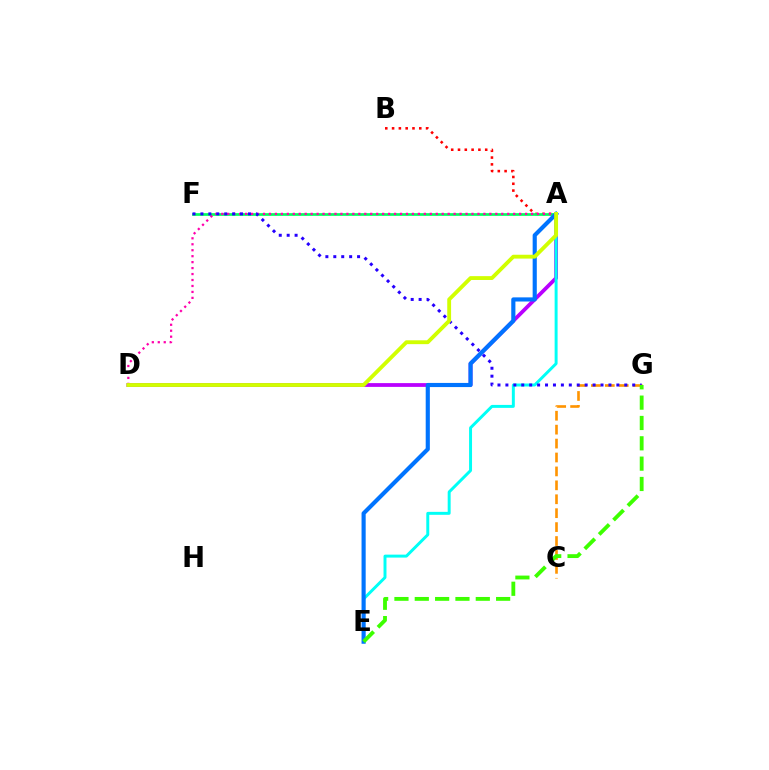{('A', 'B'): [{'color': '#ff0000', 'line_style': 'dotted', 'thickness': 1.85}], ('A', 'F'): [{'color': '#00ff5c', 'line_style': 'solid', 'thickness': 1.94}], ('A', 'D'): [{'color': '#b900ff', 'line_style': 'solid', 'thickness': 2.72}, {'color': '#ff00ac', 'line_style': 'dotted', 'thickness': 1.62}, {'color': '#d1ff00', 'line_style': 'solid', 'thickness': 2.77}], ('C', 'G'): [{'color': '#ff9400', 'line_style': 'dashed', 'thickness': 1.89}], ('A', 'E'): [{'color': '#00fff6', 'line_style': 'solid', 'thickness': 2.13}, {'color': '#0074ff', 'line_style': 'solid', 'thickness': 2.98}], ('F', 'G'): [{'color': '#2500ff', 'line_style': 'dotted', 'thickness': 2.15}], ('E', 'G'): [{'color': '#3dff00', 'line_style': 'dashed', 'thickness': 2.76}]}